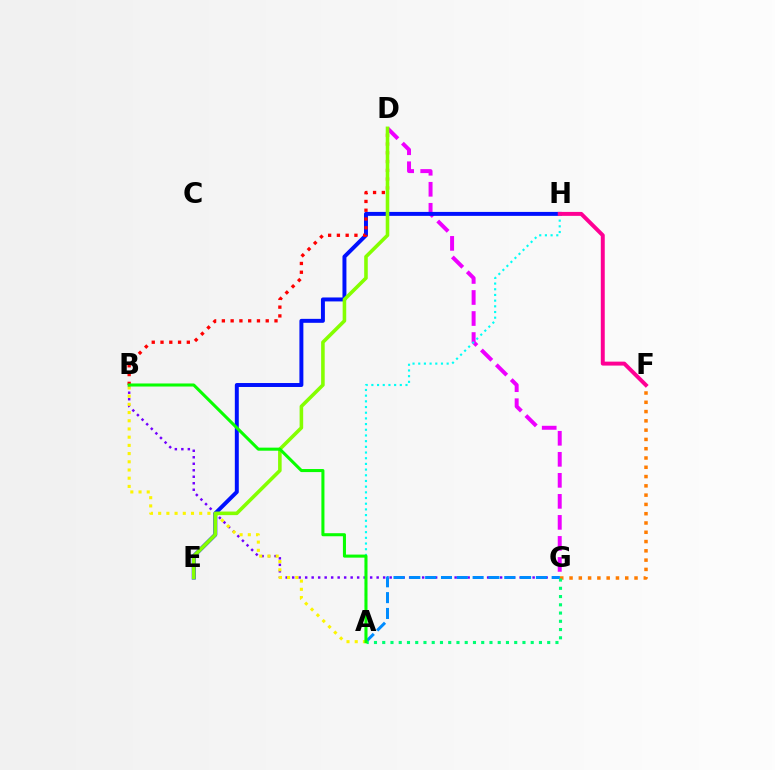{('D', 'G'): [{'color': '#ee00ff', 'line_style': 'dashed', 'thickness': 2.86}], ('F', 'G'): [{'color': '#ff7c00', 'line_style': 'dotted', 'thickness': 2.52}], ('B', 'G'): [{'color': '#7200ff', 'line_style': 'dotted', 'thickness': 1.77}], ('A', 'G'): [{'color': '#008cff', 'line_style': 'dashed', 'thickness': 2.15}, {'color': '#00ff74', 'line_style': 'dotted', 'thickness': 2.24}], ('E', 'H'): [{'color': '#0010ff', 'line_style': 'solid', 'thickness': 2.85}], ('B', 'D'): [{'color': '#ff0000', 'line_style': 'dotted', 'thickness': 2.38}], ('A', 'B'): [{'color': '#fcf500', 'line_style': 'dotted', 'thickness': 2.23}, {'color': '#08ff00', 'line_style': 'solid', 'thickness': 2.2}], ('D', 'E'): [{'color': '#84ff00', 'line_style': 'solid', 'thickness': 2.57}], ('A', 'H'): [{'color': '#00fff6', 'line_style': 'dotted', 'thickness': 1.55}], ('F', 'H'): [{'color': '#ff0094', 'line_style': 'solid', 'thickness': 2.85}]}